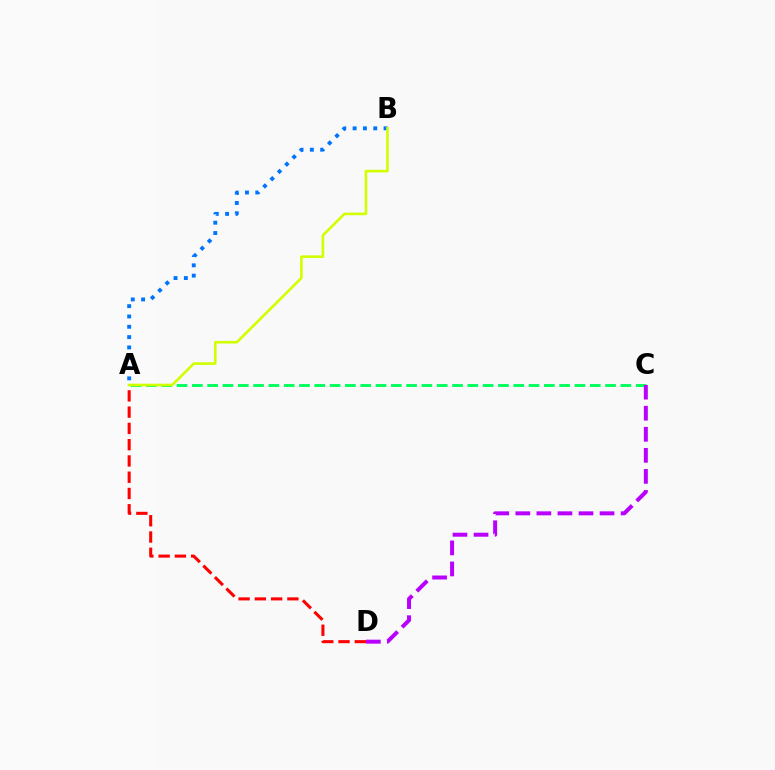{('A', 'B'): [{'color': '#0074ff', 'line_style': 'dotted', 'thickness': 2.8}, {'color': '#d1ff00', 'line_style': 'solid', 'thickness': 1.89}], ('A', 'C'): [{'color': '#00ff5c', 'line_style': 'dashed', 'thickness': 2.08}], ('A', 'D'): [{'color': '#ff0000', 'line_style': 'dashed', 'thickness': 2.21}], ('C', 'D'): [{'color': '#b900ff', 'line_style': 'dashed', 'thickness': 2.86}]}